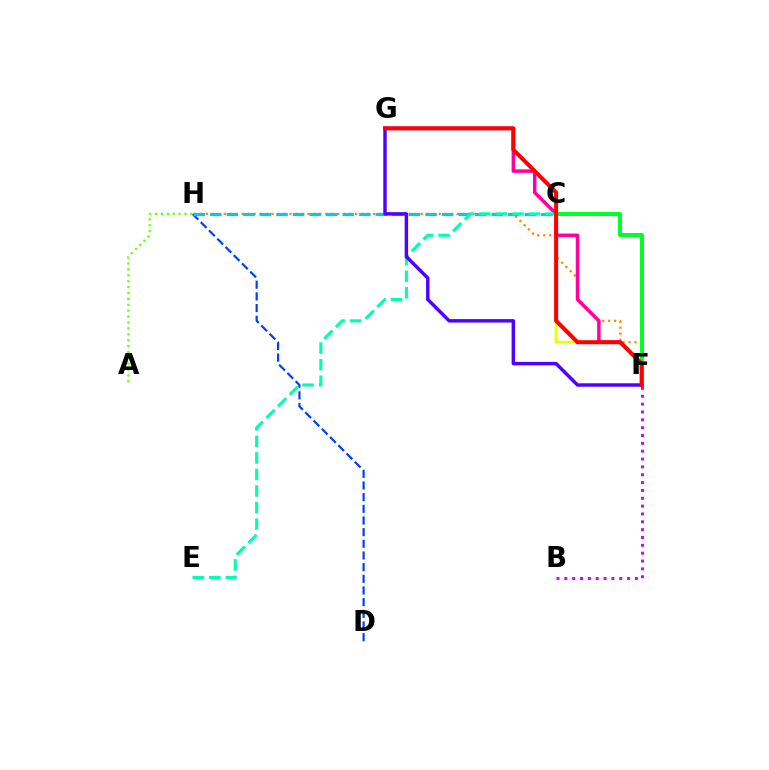{('C', 'F'): [{'color': '#eeff00', 'line_style': 'solid', 'thickness': 2.12}, {'color': '#00ff27', 'line_style': 'solid', 'thickness': 2.86}], ('D', 'H'): [{'color': '#003fff', 'line_style': 'dashed', 'thickness': 1.59}], ('F', 'H'): [{'color': '#ff8800', 'line_style': 'dotted', 'thickness': 1.62}], ('F', 'G'): [{'color': '#ff00a0', 'line_style': 'solid', 'thickness': 2.5}, {'color': '#4f00ff', 'line_style': 'solid', 'thickness': 2.48}, {'color': '#ff0000', 'line_style': 'solid', 'thickness': 2.89}], ('C', 'H'): [{'color': '#00c7ff', 'line_style': 'dashed', 'thickness': 2.25}], ('A', 'H'): [{'color': '#66ff00', 'line_style': 'dotted', 'thickness': 1.6}], ('C', 'E'): [{'color': '#00ffaf', 'line_style': 'dashed', 'thickness': 2.25}], ('B', 'F'): [{'color': '#d600ff', 'line_style': 'dotted', 'thickness': 2.13}]}